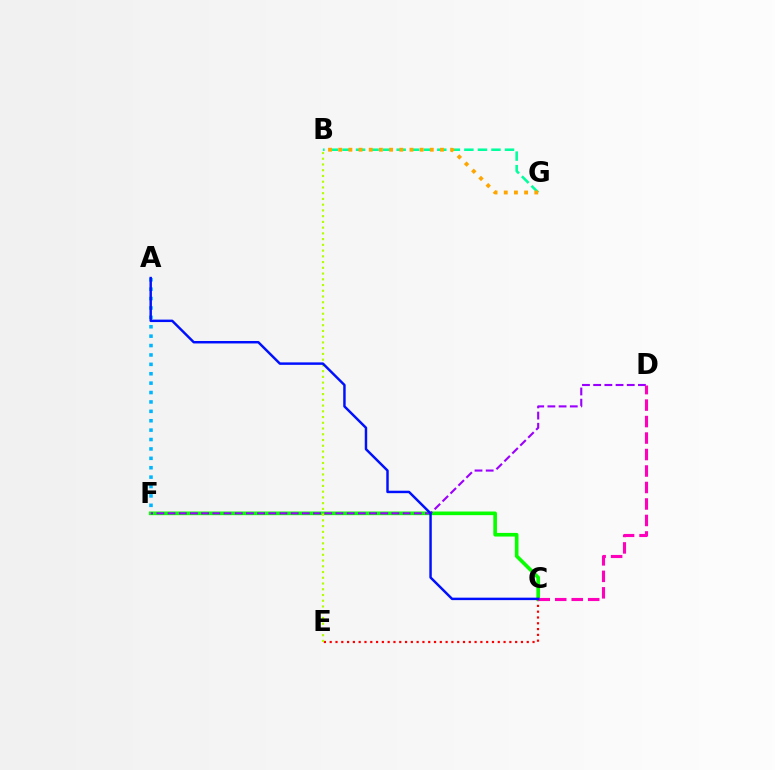{('A', 'F'): [{'color': '#00b5ff', 'line_style': 'dotted', 'thickness': 2.55}], ('B', 'G'): [{'color': '#00ff9d', 'line_style': 'dashed', 'thickness': 1.84}, {'color': '#ffa500', 'line_style': 'dotted', 'thickness': 2.76}], ('C', 'E'): [{'color': '#ff0000', 'line_style': 'dotted', 'thickness': 1.57}], ('C', 'F'): [{'color': '#08ff00', 'line_style': 'solid', 'thickness': 2.62}], ('D', 'F'): [{'color': '#9b00ff', 'line_style': 'dashed', 'thickness': 1.52}], ('C', 'D'): [{'color': '#ff00bd', 'line_style': 'dashed', 'thickness': 2.24}], ('B', 'E'): [{'color': '#b3ff00', 'line_style': 'dotted', 'thickness': 1.56}], ('A', 'C'): [{'color': '#0010ff', 'line_style': 'solid', 'thickness': 1.77}]}